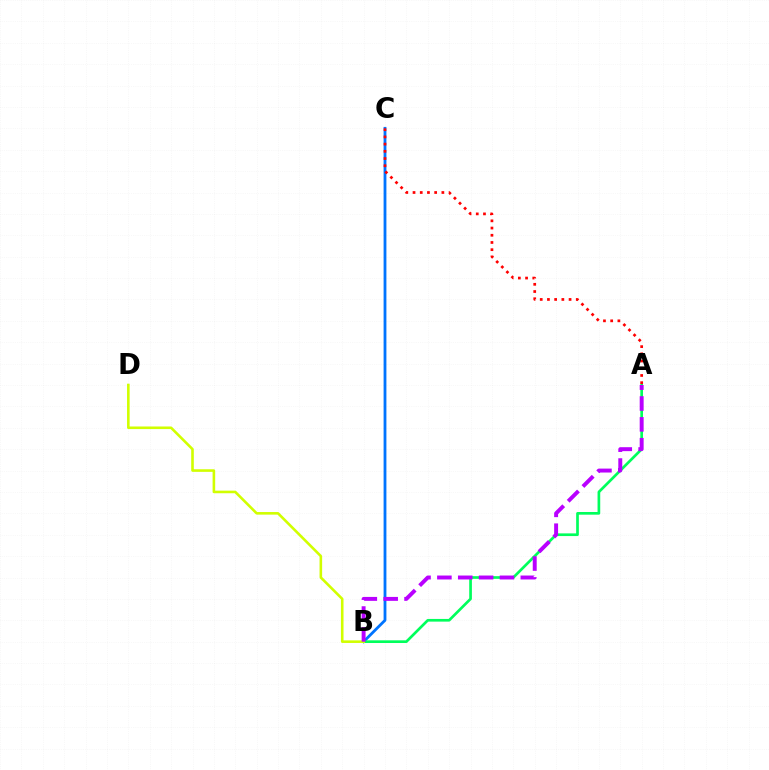{('B', 'C'): [{'color': '#0074ff', 'line_style': 'solid', 'thickness': 2.02}], ('A', 'B'): [{'color': '#00ff5c', 'line_style': 'solid', 'thickness': 1.93}, {'color': '#b900ff', 'line_style': 'dashed', 'thickness': 2.83}], ('B', 'D'): [{'color': '#d1ff00', 'line_style': 'solid', 'thickness': 1.87}], ('A', 'C'): [{'color': '#ff0000', 'line_style': 'dotted', 'thickness': 1.96}]}